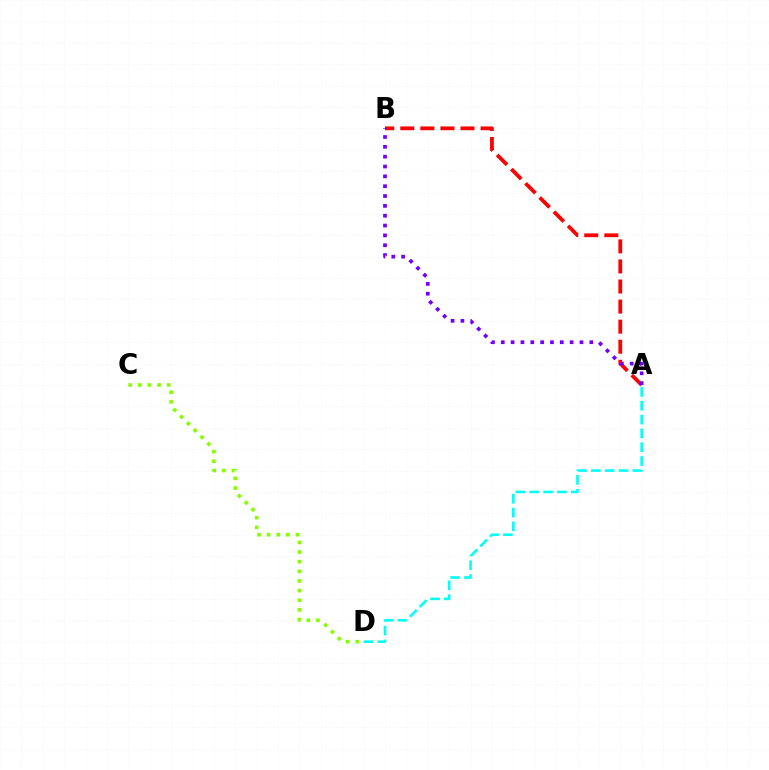{('A', 'B'): [{'color': '#ff0000', 'line_style': 'dashed', 'thickness': 2.73}, {'color': '#7200ff', 'line_style': 'dotted', 'thickness': 2.67}], ('C', 'D'): [{'color': '#84ff00', 'line_style': 'dotted', 'thickness': 2.62}], ('A', 'D'): [{'color': '#00fff6', 'line_style': 'dashed', 'thickness': 1.88}]}